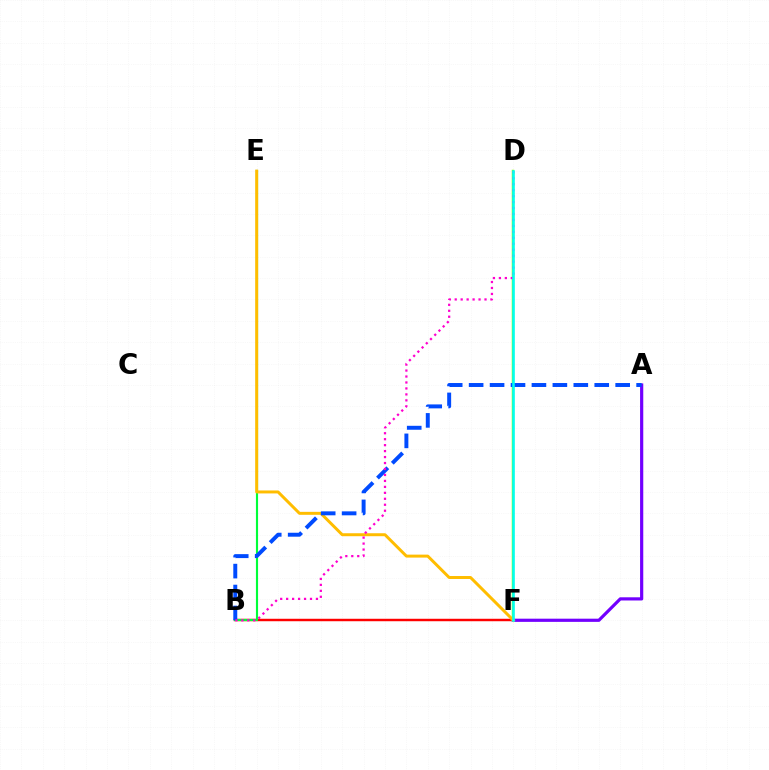{('B', 'F'): [{'color': '#ff0000', 'line_style': 'solid', 'thickness': 1.76}], ('D', 'F'): [{'color': '#84ff00', 'line_style': 'solid', 'thickness': 1.78}, {'color': '#00fff6', 'line_style': 'solid', 'thickness': 1.84}], ('A', 'F'): [{'color': '#7200ff', 'line_style': 'solid', 'thickness': 2.29}], ('B', 'E'): [{'color': '#00ff39', 'line_style': 'solid', 'thickness': 1.54}], ('E', 'F'): [{'color': '#ffbd00', 'line_style': 'solid', 'thickness': 2.14}], ('A', 'B'): [{'color': '#004bff', 'line_style': 'dashed', 'thickness': 2.84}], ('B', 'D'): [{'color': '#ff00cf', 'line_style': 'dotted', 'thickness': 1.62}]}